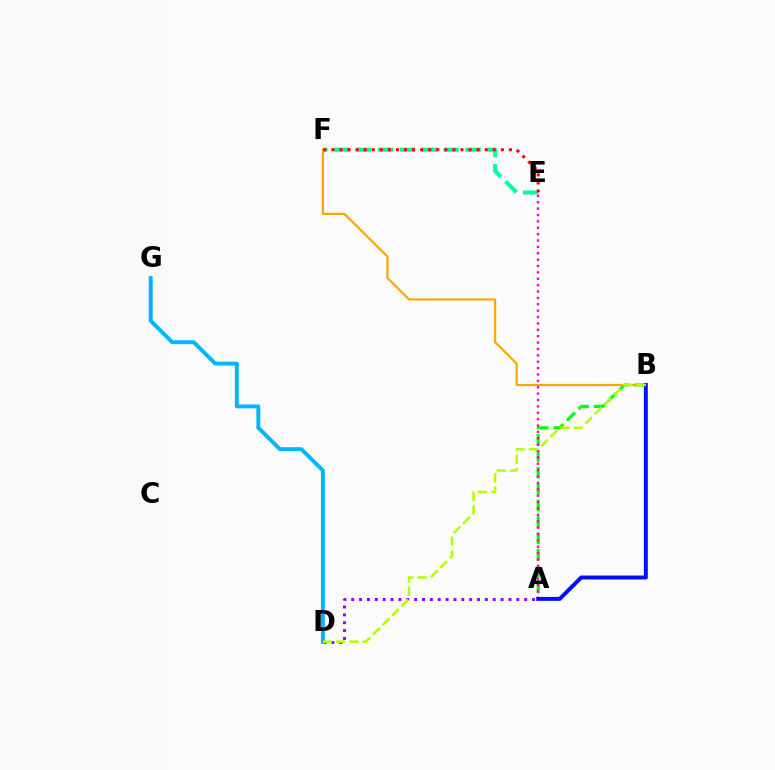{('A', 'B'): [{'color': '#08ff00', 'line_style': 'dashed', 'thickness': 2.23}, {'color': '#0010ff', 'line_style': 'solid', 'thickness': 2.85}], ('B', 'F'): [{'color': '#ffa500', 'line_style': 'solid', 'thickness': 1.56}], ('E', 'F'): [{'color': '#00ff9d', 'line_style': 'dashed', 'thickness': 2.98}, {'color': '#ff0000', 'line_style': 'dotted', 'thickness': 2.19}], ('A', 'E'): [{'color': '#ff00bd', 'line_style': 'dotted', 'thickness': 1.73}], ('A', 'D'): [{'color': '#9b00ff', 'line_style': 'dotted', 'thickness': 2.14}], ('D', 'G'): [{'color': '#00b5ff', 'line_style': 'solid', 'thickness': 2.82}], ('B', 'D'): [{'color': '#b3ff00', 'line_style': 'dashed', 'thickness': 1.82}]}